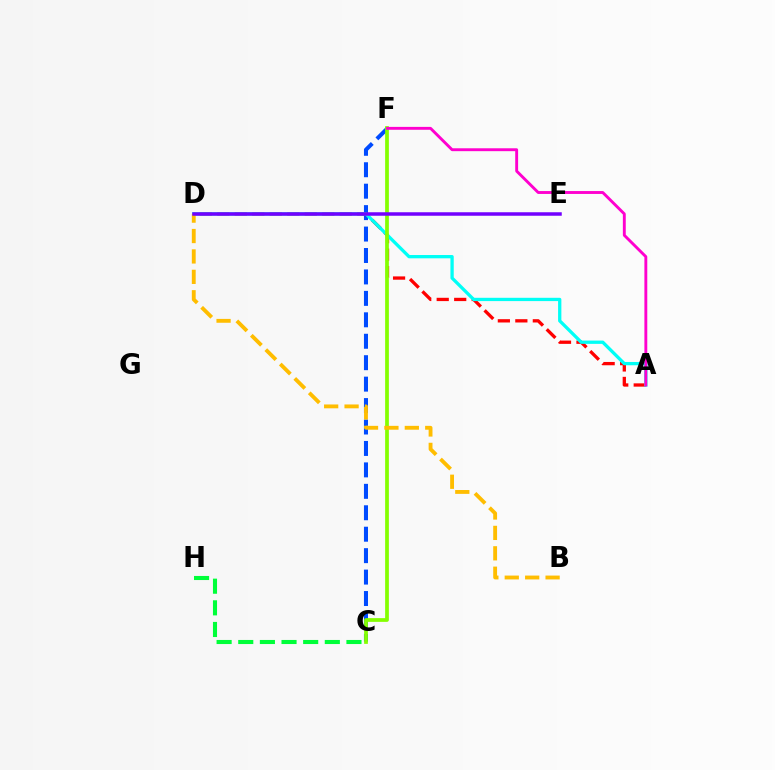{('C', 'H'): [{'color': '#00ff39', 'line_style': 'dashed', 'thickness': 2.94}], ('C', 'F'): [{'color': '#004bff', 'line_style': 'dashed', 'thickness': 2.91}, {'color': '#84ff00', 'line_style': 'solid', 'thickness': 2.69}], ('A', 'D'): [{'color': '#ff0000', 'line_style': 'dashed', 'thickness': 2.38}, {'color': '#00fff6', 'line_style': 'solid', 'thickness': 2.37}], ('B', 'D'): [{'color': '#ffbd00', 'line_style': 'dashed', 'thickness': 2.77}], ('D', 'E'): [{'color': '#7200ff', 'line_style': 'solid', 'thickness': 2.52}], ('A', 'F'): [{'color': '#ff00cf', 'line_style': 'solid', 'thickness': 2.08}]}